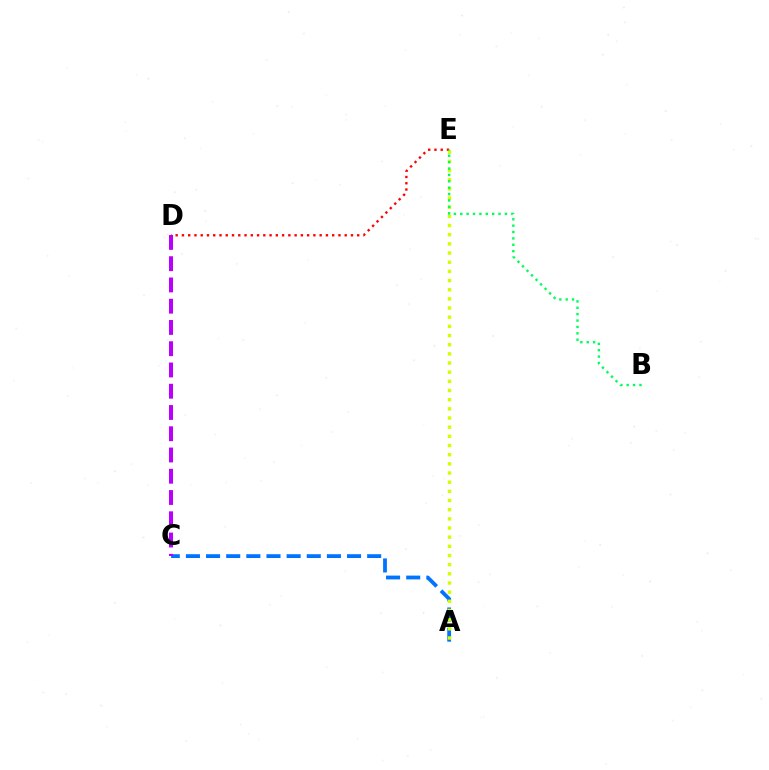{('A', 'C'): [{'color': '#0074ff', 'line_style': 'dashed', 'thickness': 2.74}], ('D', 'E'): [{'color': '#ff0000', 'line_style': 'dotted', 'thickness': 1.7}], ('C', 'D'): [{'color': '#b900ff', 'line_style': 'dashed', 'thickness': 2.89}], ('A', 'E'): [{'color': '#d1ff00', 'line_style': 'dotted', 'thickness': 2.49}], ('B', 'E'): [{'color': '#00ff5c', 'line_style': 'dotted', 'thickness': 1.73}]}